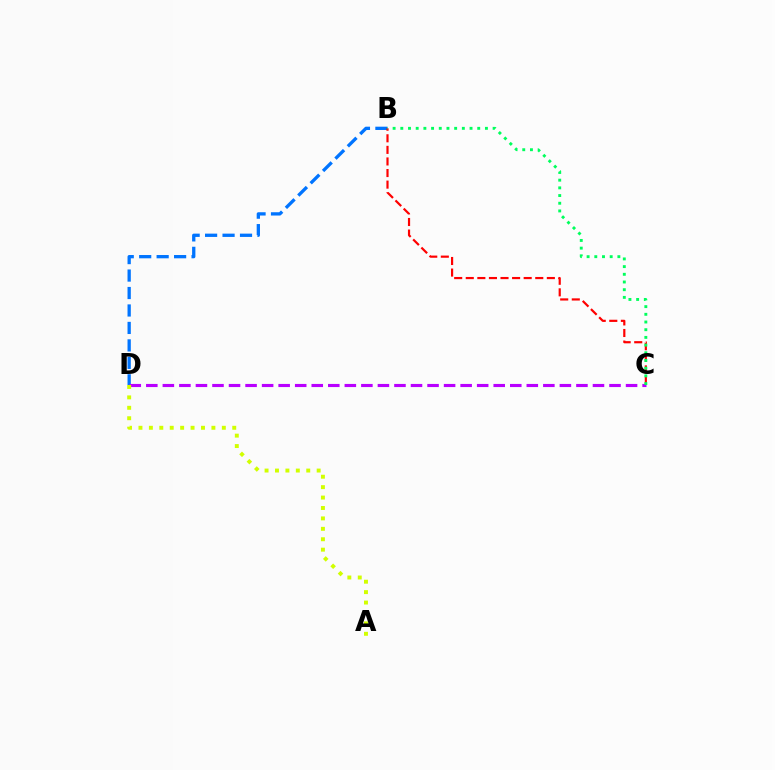{('B', 'D'): [{'color': '#0074ff', 'line_style': 'dashed', 'thickness': 2.37}], ('C', 'D'): [{'color': '#b900ff', 'line_style': 'dashed', 'thickness': 2.25}], ('B', 'C'): [{'color': '#ff0000', 'line_style': 'dashed', 'thickness': 1.57}, {'color': '#00ff5c', 'line_style': 'dotted', 'thickness': 2.09}], ('A', 'D'): [{'color': '#d1ff00', 'line_style': 'dotted', 'thickness': 2.83}]}